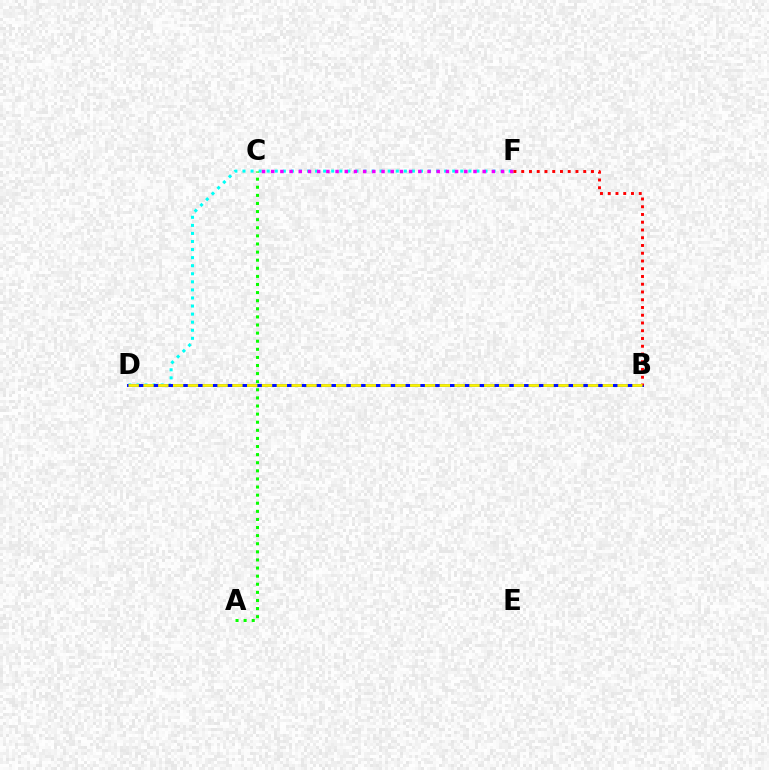{('D', 'F'): [{'color': '#00fff6', 'line_style': 'dotted', 'thickness': 2.19}], ('C', 'F'): [{'color': '#ee00ff', 'line_style': 'dotted', 'thickness': 2.5}], ('B', 'D'): [{'color': '#0010ff', 'line_style': 'solid', 'thickness': 2.14}, {'color': '#fcf500', 'line_style': 'dashed', 'thickness': 2.01}], ('B', 'F'): [{'color': '#ff0000', 'line_style': 'dotted', 'thickness': 2.11}], ('A', 'C'): [{'color': '#08ff00', 'line_style': 'dotted', 'thickness': 2.2}]}